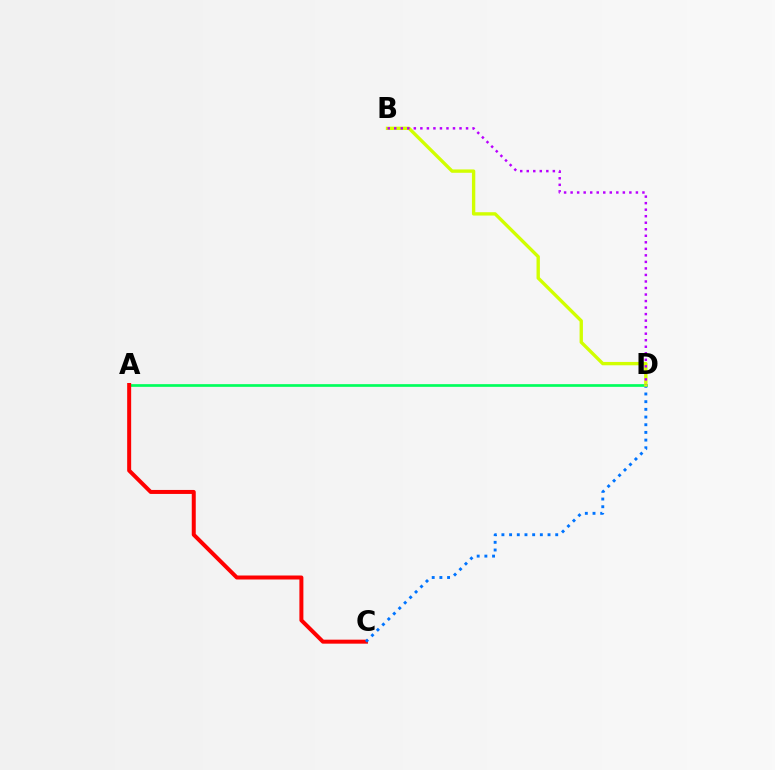{('A', 'D'): [{'color': '#00ff5c', 'line_style': 'solid', 'thickness': 1.94}], ('A', 'C'): [{'color': '#ff0000', 'line_style': 'solid', 'thickness': 2.87}], ('C', 'D'): [{'color': '#0074ff', 'line_style': 'dotted', 'thickness': 2.09}], ('B', 'D'): [{'color': '#d1ff00', 'line_style': 'solid', 'thickness': 2.41}, {'color': '#b900ff', 'line_style': 'dotted', 'thickness': 1.77}]}